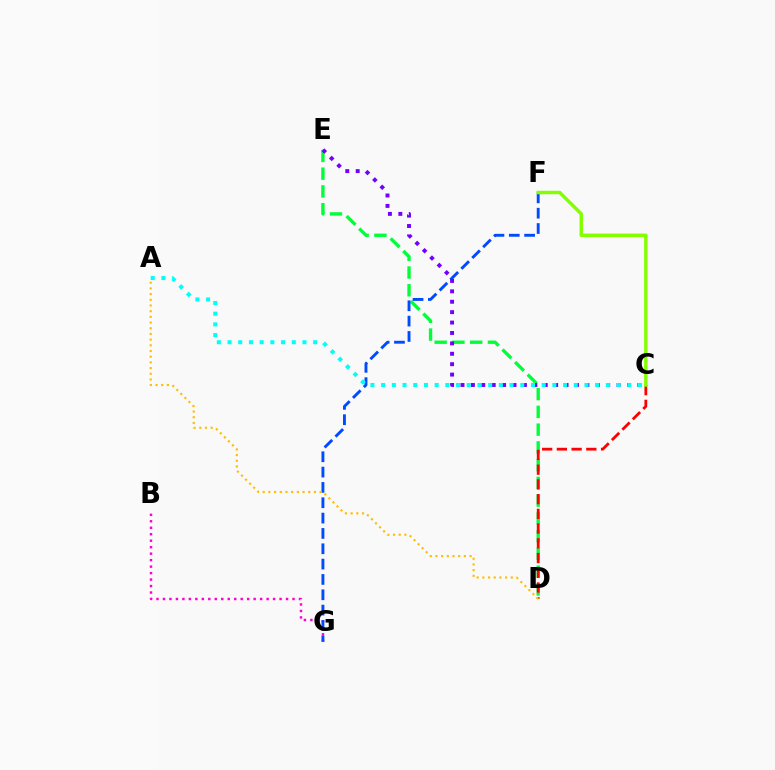{('D', 'E'): [{'color': '#00ff39', 'line_style': 'dashed', 'thickness': 2.41}], ('C', 'D'): [{'color': '#ff0000', 'line_style': 'dashed', 'thickness': 2.0}], ('B', 'G'): [{'color': '#ff00cf', 'line_style': 'dotted', 'thickness': 1.76}], ('F', 'G'): [{'color': '#004bff', 'line_style': 'dashed', 'thickness': 2.08}], ('C', 'F'): [{'color': '#84ff00', 'line_style': 'solid', 'thickness': 2.49}], ('C', 'E'): [{'color': '#7200ff', 'line_style': 'dotted', 'thickness': 2.83}], ('A', 'D'): [{'color': '#ffbd00', 'line_style': 'dotted', 'thickness': 1.55}], ('A', 'C'): [{'color': '#00fff6', 'line_style': 'dotted', 'thickness': 2.91}]}